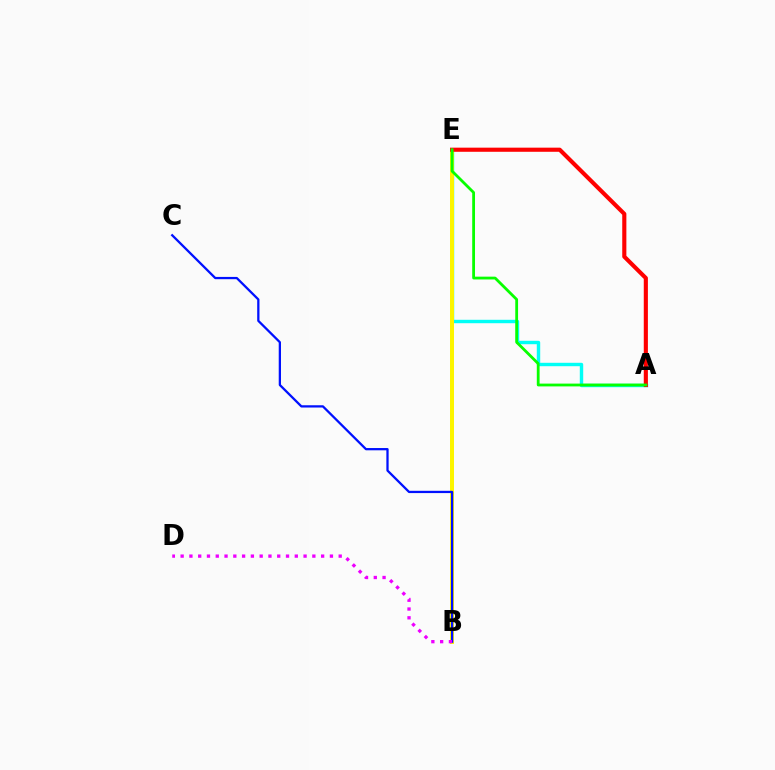{('A', 'E'): [{'color': '#00fff6', 'line_style': 'solid', 'thickness': 2.45}, {'color': '#ff0000', 'line_style': 'solid', 'thickness': 2.97}, {'color': '#08ff00', 'line_style': 'solid', 'thickness': 2.02}], ('B', 'E'): [{'color': '#fcf500', 'line_style': 'solid', 'thickness': 2.87}], ('B', 'C'): [{'color': '#0010ff', 'line_style': 'solid', 'thickness': 1.64}], ('B', 'D'): [{'color': '#ee00ff', 'line_style': 'dotted', 'thickness': 2.39}]}